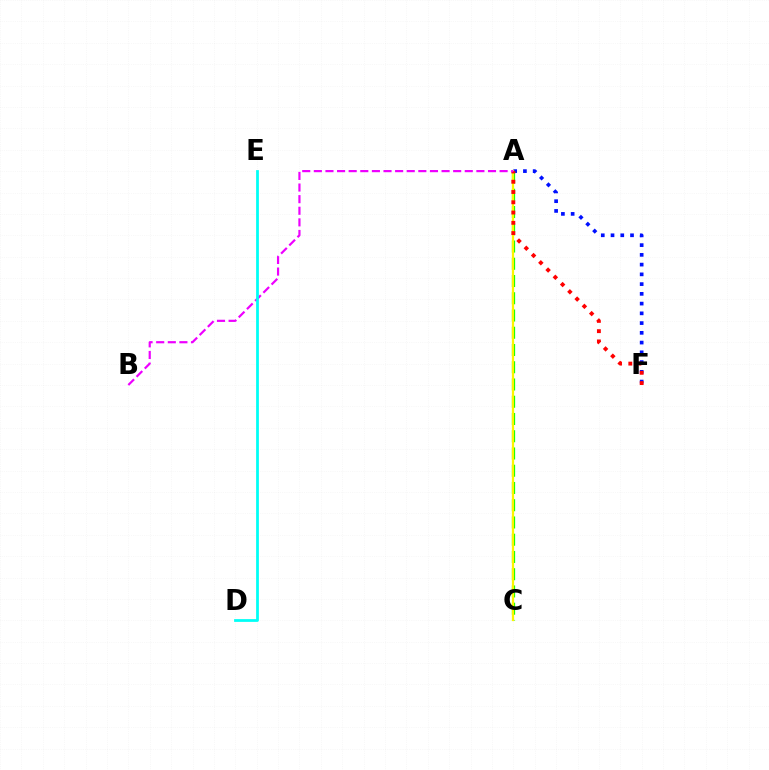{('A', 'F'): [{'color': '#0010ff', 'line_style': 'dotted', 'thickness': 2.65}, {'color': '#ff0000', 'line_style': 'dotted', 'thickness': 2.79}], ('A', 'C'): [{'color': '#08ff00', 'line_style': 'dashed', 'thickness': 2.34}, {'color': '#fcf500', 'line_style': 'solid', 'thickness': 1.61}], ('A', 'B'): [{'color': '#ee00ff', 'line_style': 'dashed', 'thickness': 1.58}], ('D', 'E'): [{'color': '#00fff6', 'line_style': 'solid', 'thickness': 1.99}]}